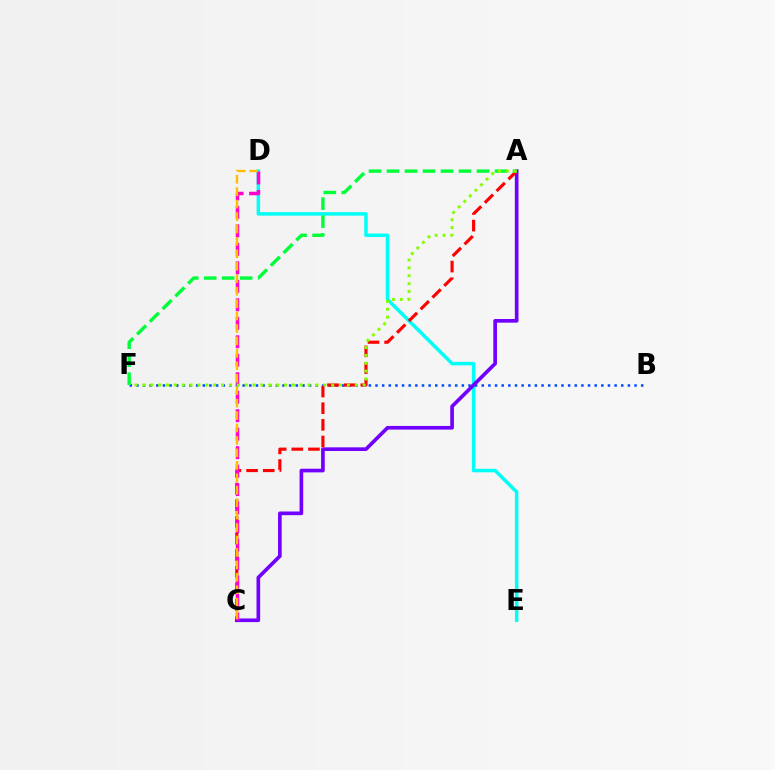{('D', 'E'): [{'color': '#00fff6', 'line_style': 'solid', 'thickness': 2.52}], ('B', 'F'): [{'color': '#004bff', 'line_style': 'dotted', 'thickness': 1.8}], ('A', 'C'): [{'color': '#7200ff', 'line_style': 'solid', 'thickness': 2.63}, {'color': '#ff0000', 'line_style': 'dashed', 'thickness': 2.26}], ('A', 'F'): [{'color': '#00ff39', 'line_style': 'dashed', 'thickness': 2.45}, {'color': '#84ff00', 'line_style': 'dotted', 'thickness': 2.14}], ('C', 'D'): [{'color': '#ff00cf', 'line_style': 'dashed', 'thickness': 2.51}, {'color': '#ffbd00', 'line_style': 'dashed', 'thickness': 1.69}]}